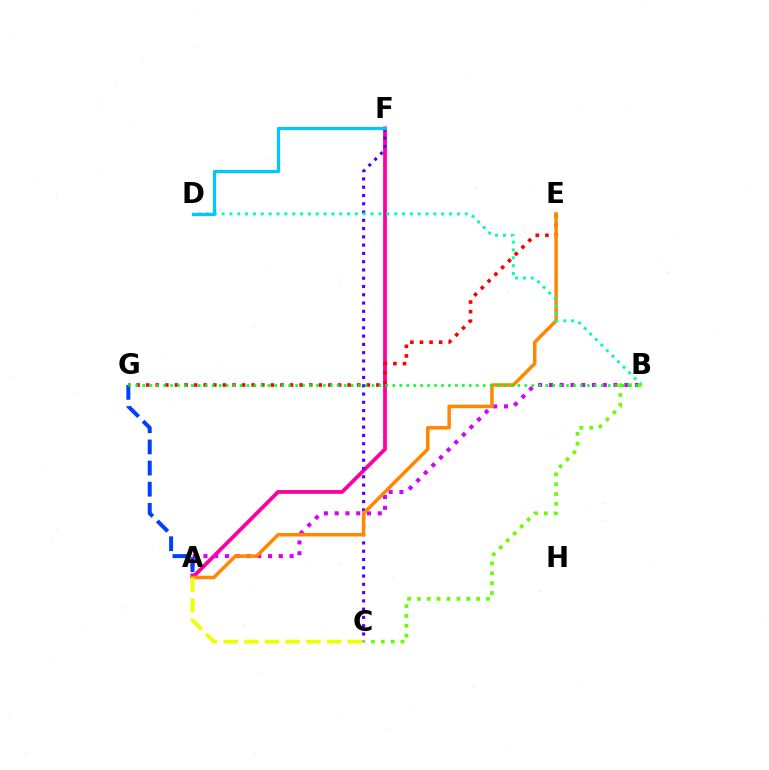{('A', 'F'): [{'color': '#ff00a0', 'line_style': 'solid', 'thickness': 2.73}], ('A', 'B'): [{'color': '#d600ff', 'line_style': 'dotted', 'thickness': 2.93}], ('C', 'F'): [{'color': '#4f00ff', 'line_style': 'dotted', 'thickness': 2.25}], ('A', 'G'): [{'color': '#003fff', 'line_style': 'dashed', 'thickness': 2.87}], ('E', 'G'): [{'color': '#ff0000', 'line_style': 'dotted', 'thickness': 2.61}], ('A', 'E'): [{'color': '#ff8800', 'line_style': 'solid', 'thickness': 2.53}], ('B', 'D'): [{'color': '#00ffaf', 'line_style': 'dotted', 'thickness': 2.13}], ('D', 'F'): [{'color': '#00c7ff', 'line_style': 'solid', 'thickness': 2.3}], ('A', 'C'): [{'color': '#eeff00', 'line_style': 'dashed', 'thickness': 2.81}], ('B', 'C'): [{'color': '#66ff00', 'line_style': 'dotted', 'thickness': 2.68}], ('B', 'G'): [{'color': '#00ff27', 'line_style': 'dotted', 'thickness': 1.89}]}